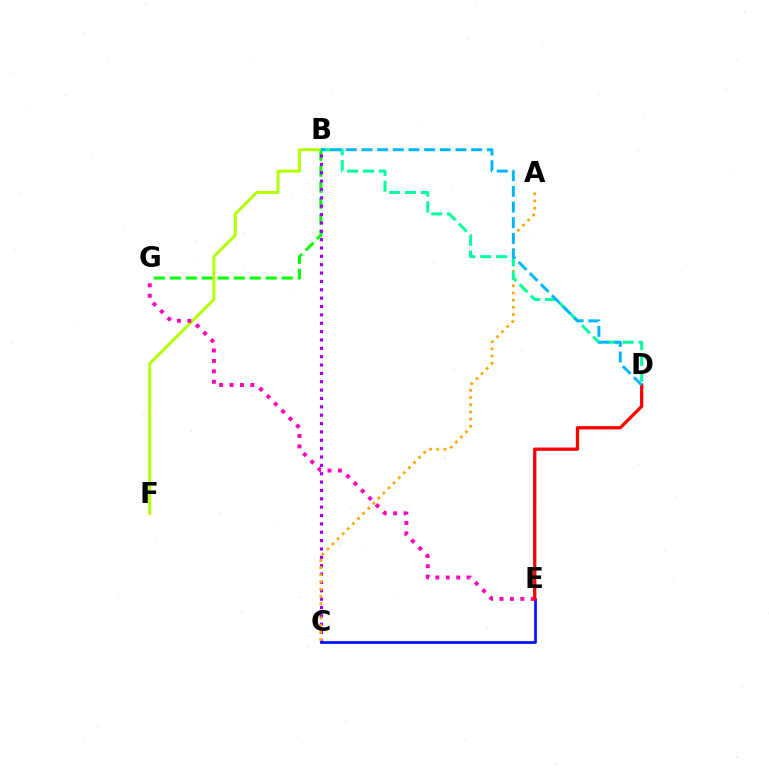{('B', 'G'): [{'color': '#08ff00', 'line_style': 'dashed', 'thickness': 2.17}], ('B', 'C'): [{'color': '#9b00ff', 'line_style': 'dotted', 'thickness': 2.27}], ('B', 'F'): [{'color': '#b3ff00', 'line_style': 'solid', 'thickness': 2.1}], ('A', 'C'): [{'color': '#ffa500', 'line_style': 'dotted', 'thickness': 1.96}], ('E', 'G'): [{'color': '#ff00bd', 'line_style': 'dotted', 'thickness': 2.83}], ('C', 'E'): [{'color': '#0010ff', 'line_style': 'solid', 'thickness': 1.96}], ('D', 'E'): [{'color': '#ff0000', 'line_style': 'solid', 'thickness': 2.36}], ('B', 'D'): [{'color': '#00ff9d', 'line_style': 'dashed', 'thickness': 2.15}, {'color': '#00b5ff', 'line_style': 'dashed', 'thickness': 2.13}]}